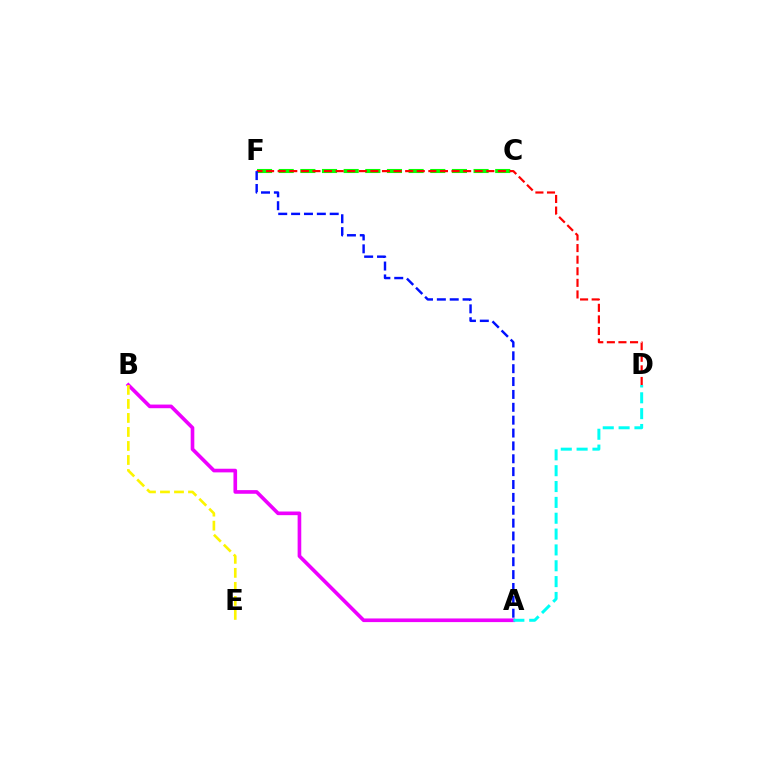{('C', 'F'): [{'color': '#08ff00', 'line_style': 'dashed', 'thickness': 2.94}], ('D', 'F'): [{'color': '#ff0000', 'line_style': 'dashed', 'thickness': 1.57}], ('A', 'B'): [{'color': '#ee00ff', 'line_style': 'solid', 'thickness': 2.62}], ('B', 'E'): [{'color': '#fcf500', 'line_style': 'dashed', 'thickness': 1.9}], ('A', 'F'): [{'color': '#0010ff', 'line_style': 'dashed', 'thickness': 1.75}], ('A', 'D'): [{'color': '#00fff6', 'line_style': 'dashed', 'thickness': 2.15}]}